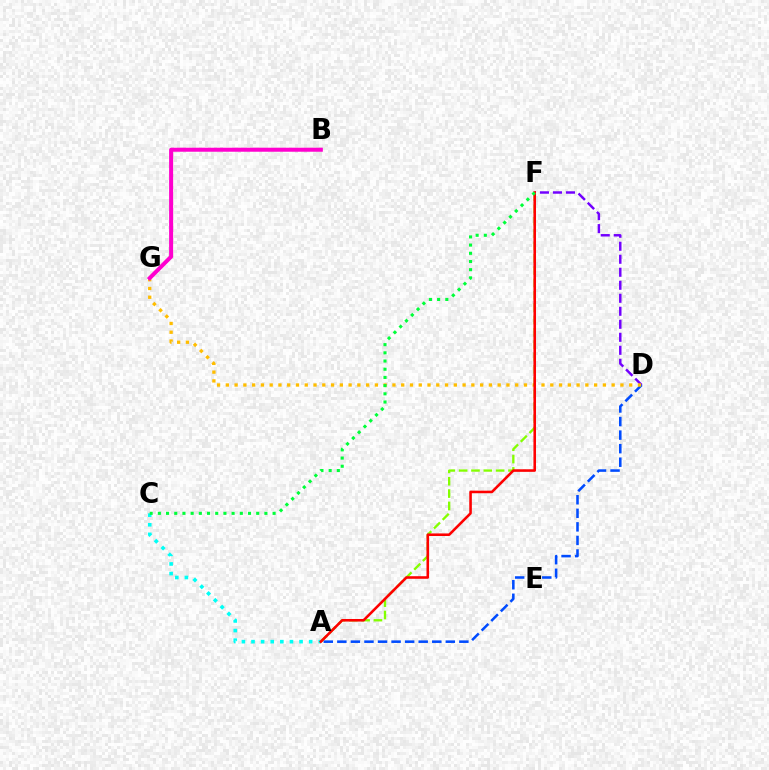{('A', 'C'): [{'color': '#00fff6', 'line_style': 'dotted', 'thickness': 2.61}], ('D', 'F'): [{'color': '#7200ff', 'line_style': 'dashed', 'thickness': 1.77}], ('A', 'D'): [{'color': '#004bff', 'line_style': 'dashed', 'thickness': 1.84}], ('D', 'G'): [{'color': '#ffbd00', 'line_style': 'dotted', 'thickness': 2.38}], ('A', 'F'): [{'color': '#84ff00', 'line_style': 'dashed', 'thickness': 1.68}, {'color': '#ff0000', 'line_style': 'solid', 'thickness': 1.86}], ('C', 'F'): [{'color': '#00ff39', 'line_style': 'dotted', 'thickness': 2.23}], ('B', 'G'): [{'color': '#ff00cf', 'line_style': 'solid', 'thickness': 2.89}]}